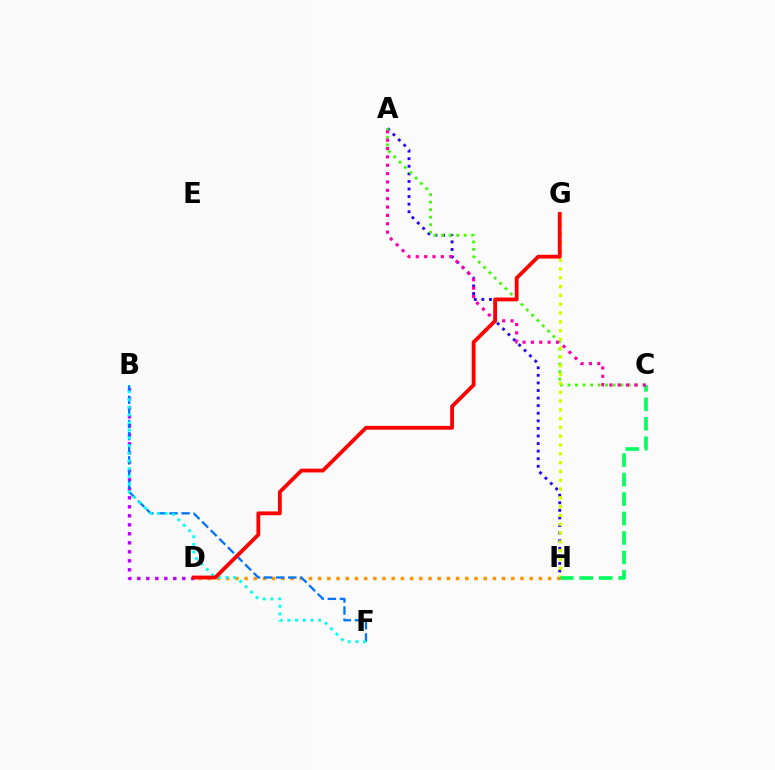{('A', 'H'): [{'color': '#2500ff', 'line_style': 'dotted', 'thickness': 2.06}], ('A', 'C'): [{'color': '#3dff00', 'line_style': 'dotted', 'thickness': 2.05}, {'color': '#ff00ac', 'line_style': 'dotted', 'thickness': 2.27}], ('G', 'H'): [{'color': '#d1ff00', 'line_style': 'dotted', 'thickness': 2.39}], ('C', 'H'): [{'color': '#00ff5c', 'line_style': 'dashed', 'thickness': 2.64}], ('B', 'D'): [{'color': '#b900ff', 'line_style': 'dotted', 'thickness': 2.45}], ('D', 'H'): [{'color': '#ff9400', 'line_style': 'dotted', 'thickness': 2.5}], ('B', 'F'): [{'color': '#0074ff', 'line_style': 'dashed', 'thickness': 1.64}, {'color': '#00fff6', 'line_style': 'dotted', 'thickness': 2.09}], ('D', 'G'): [{'color': '#ff0000', 'line_style': 'solid', 'thickness': 2.74}]}